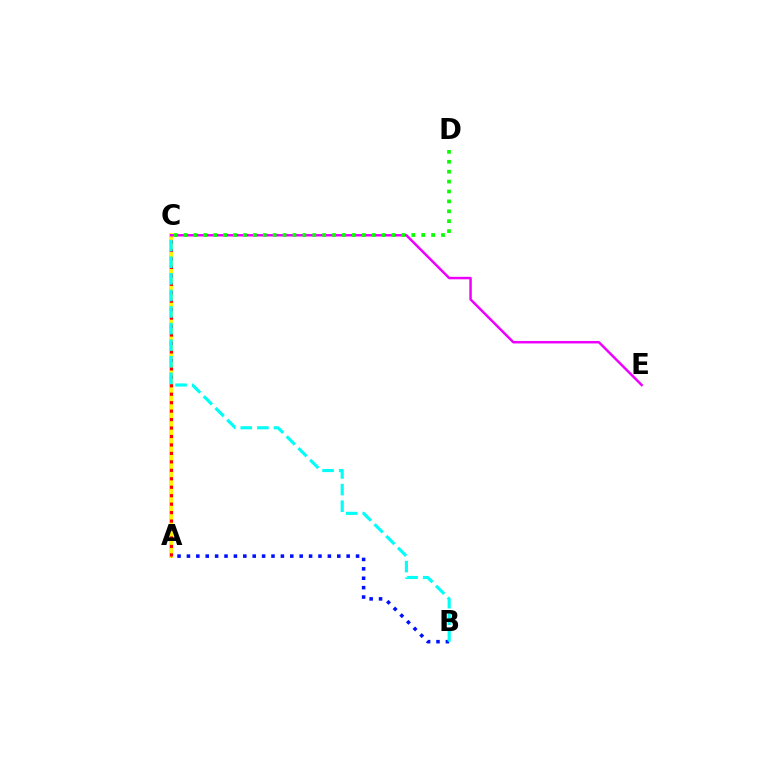{('A', 'C'): [{'color': '#fcf500', 'line_style': 'solid', 'thickness': 2.8}, {'color': '#ff0000', 'line_style': 'dotted', 'thickness': 2.3}], ('A', 'B'): [{'color': '#0010ff', 'line_style': 'dotted', 'thickness': 2.55}], ('C', 'E'): [{'color': '#ee00ff', 'line_style': 'solid', 'thickness': 1.79}], ('C', 'D'): [{'color': '#08ff00', 'line_style': 'dotted', 'thickness': 2.69}], ('B', 'C'): [{'color': '#00fff6', 'line_style': 'dashed', 'thickness': 2.25}]}